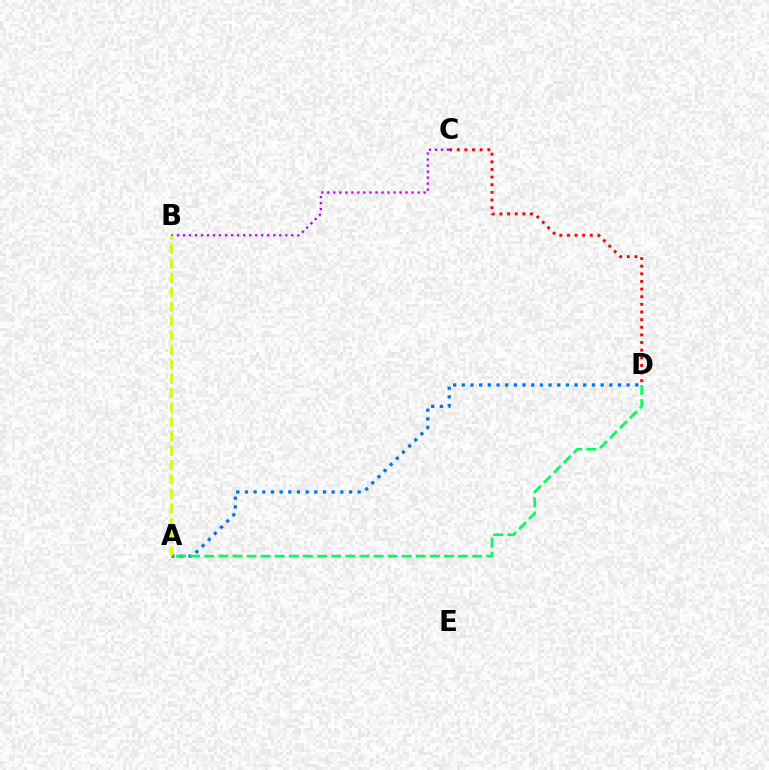{('C', 'D'): [{'color': '#ff0000', 'line_style': 'dotted', 'thickness': 2.07}], ('A', 'D'): [{'color': '#0074ff', 'line_style': 'dotted', 'thickness': 2.36}, {'color': '#00ff5c', 'line_style': 'dashed', 'thickness': 1.92}], ('B', 'C'): [{'color': '#b900ff', 'line_style': 'dotted', 'thickness': 1.64}], ('A', 'B'): [{'color': '#d1ff00', 'line_style': 'dashed', 'thickness': 1.96}]}